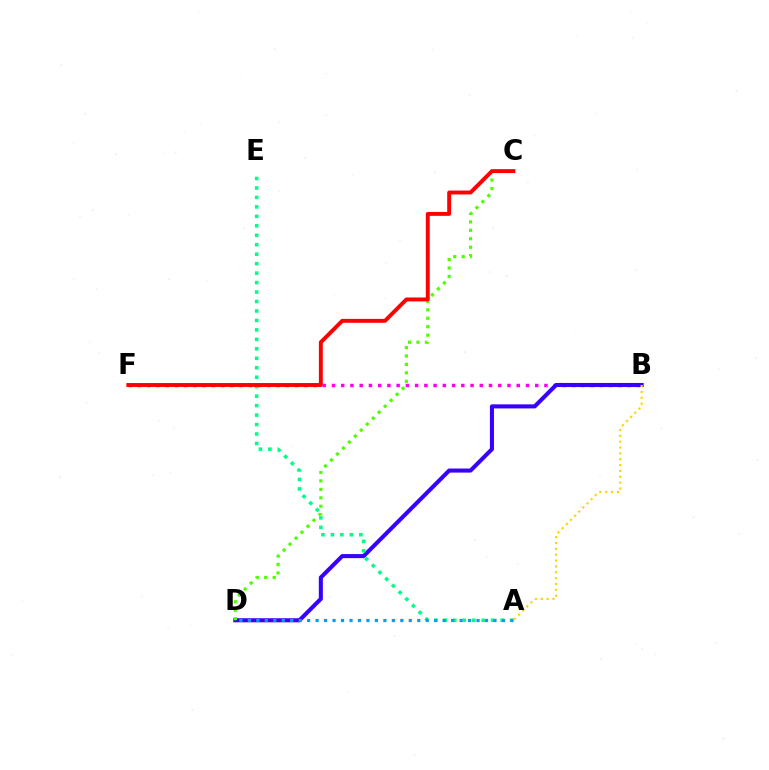{('B', 'F'): [{'color': '#ff00ed', 'line_style': 'dotted', 'thickness': 2.51}], ('B', 'D'): [{'color': '#3700ff', 'line_style': 'solid', 'thickness': 2.93}], ('A', 'E'): [{'color': '#00ff86', 'line_style': 'dotted', 'thickness': 2.57}], ('C', 'D'): [{'color': '#4fff00', 'line_style': 'dotted', 'thickness': 2.29}], ('A', 'B'): [{'color': '#ffd500', 'line_style': 'dotted', 'thickness': 1.59}], ('C', 'F'): [{'color': '#ff0000', 'line_style': 'solid', 'thickness': 2.81}], ('A', 'D'): [{'color': '#009eff', 'line_style': 'dotted', 'thickness': 2.3}]}